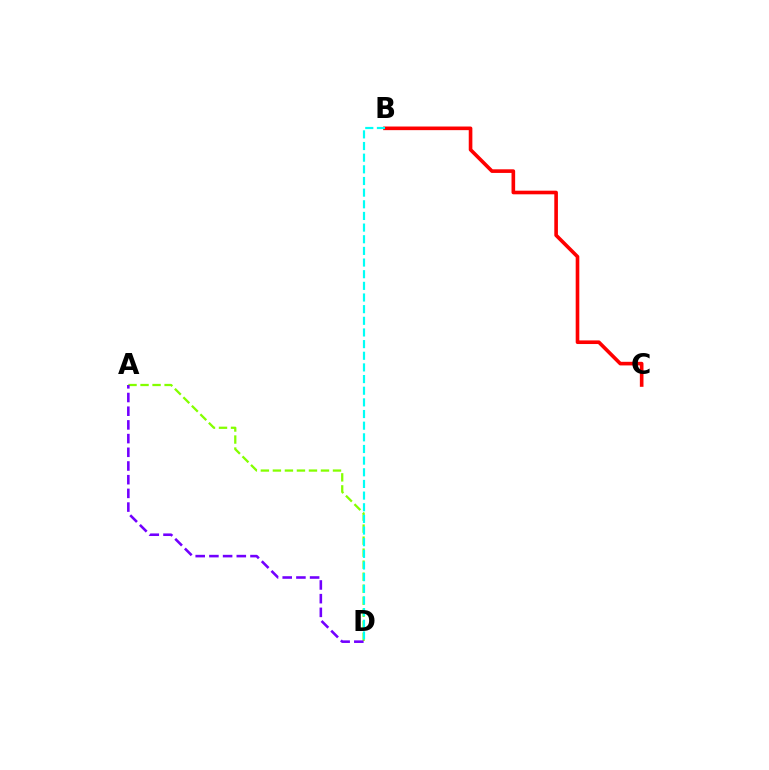{('A', 'D'): [{'color': '#84ff00', 'line_style': 'dashed', 'thickness': 1.63}, {'color': '#7200ff', 'line_style': 'dashed', 'thickness': 1.86}], ('B', 'C'): [{'color': '#ff0000', 'line_style': 'solid', 'thickness': 2.61}], ('B', 'D'): [{'color': '#00fff6', 'line_style': 'dashed', 'thickness': 1.58}]}